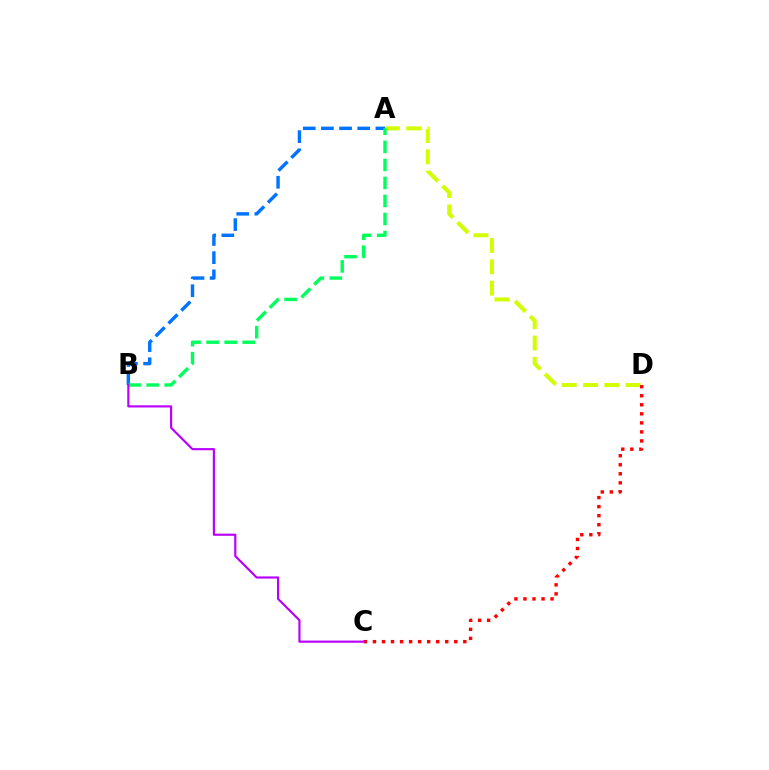{('A', 'B'): [{'color': '#0074ff', 'line_style': 'dashed', 'thickness': 2.47}, {'color': '#00ff5c', 'line_style': 'dashed', 'thickness': 2.45}], ('A', 'D'): [{'color': '#d1ff00', 'line_style': 'dashed', 'thickness': 2.89}], ('C', 'D'): [{'color': '#ff0000', 'line_style': 'dotted', 'thickness': 2.46}], ('B', 'C'): [{'color': '#b900ff', 'line_style': 'solid', 'thickness': 1.56}]}